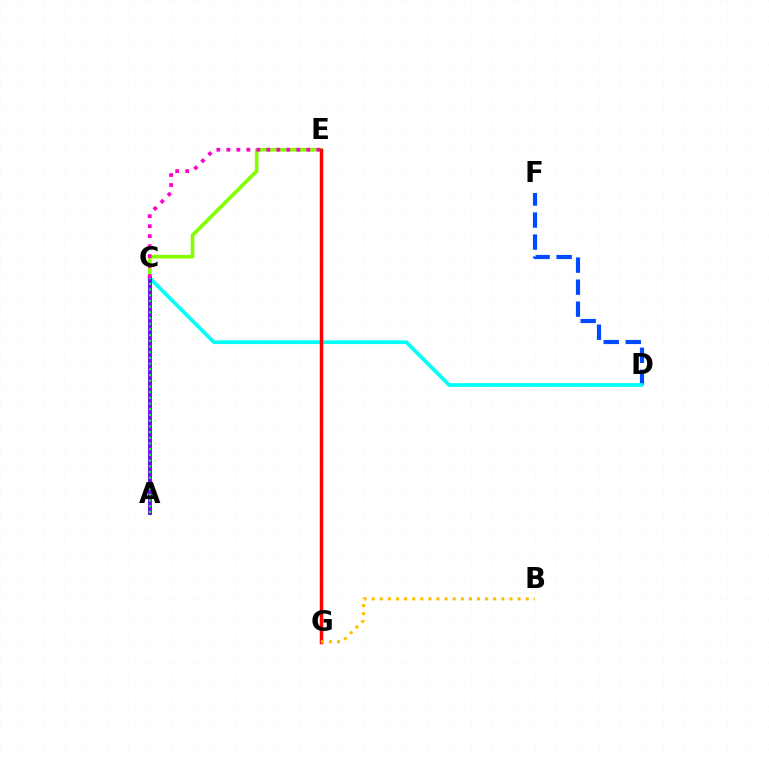{('D', 'F'): [{'color': '#004bff', 'line_style': 'dashed', 'thickness': 2.99}], ('C', 'D'): [{'color': '#00fff6', 'line_style': 'solid', 'thickness': 2.66}], ('A', 'E'): [{'color': '#84ff00', 'line_style': 'solid', 'thickness': 2.62}], ('E', 'G'): [{'color': '#ff0000', 'line_style': 'solid', 'thickness': 2.5}], ('B', 'G'): [{'color': '#ffbd00', 'line_style': 'dotted', 'thickness': 2.2}], ('A', 'C'): [{'color': '#7200ff', 'line_style': 'solid', 'thickness': 2.76}, {'color': '#00ff39', 'line_style': 'dotted', 'thickness': 1.55}], ('C', 'E'): [{'color': '#ff00cf', 'line_style': 'dotted', 'thickness': 2.72}]}